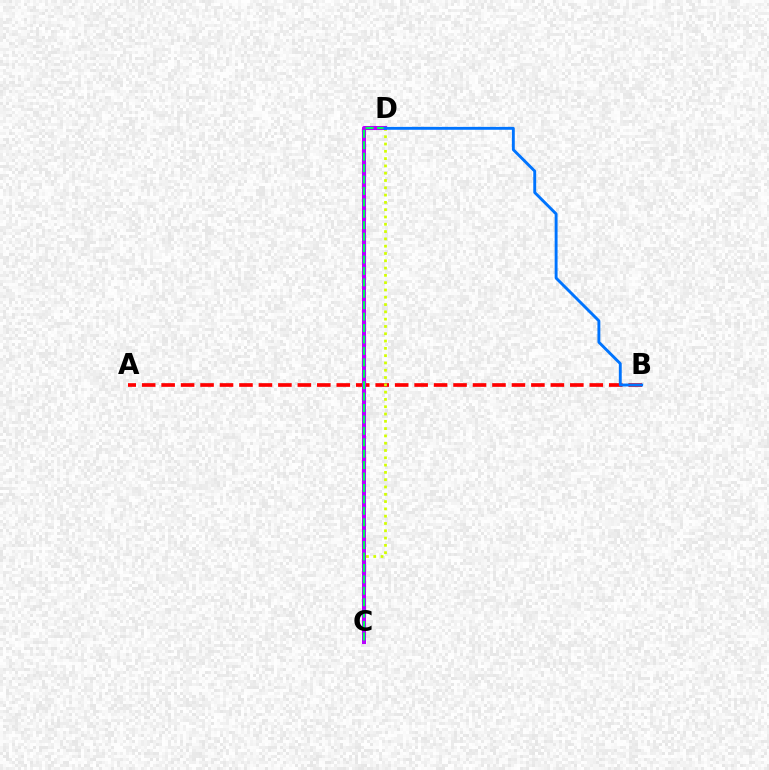{('A', 'B'): [{'color': '#ff0000', 'line_style': 'dashed', 'thickness': 2.64}], ('C', 'D'): [{'color': '#d1ff00', 'line_style': 'dotted', 'thickness': 1.98}, {'color': '#b900ff', 'line_style': 'solid', 'thickness': 2.91}, {'color': '#00ff5c', 'line_style': 'dashed', 'thickness': 1.55}], ('B', 'D'): [{'color': '#0074ff', 'line_style': 'solid', 'thickness': 2.08}]}